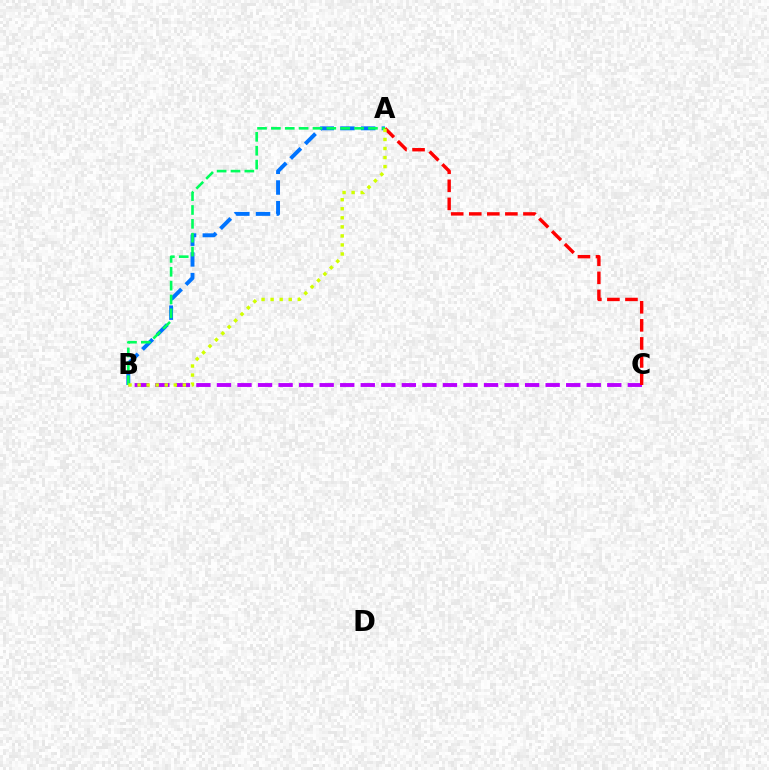{('B', 'C'): [{'color': '#b900ff', 'line_style': 'dashed', 'thickness': 2.79}], ('A', 'C'): [{'color': '#ff0000', 'line_style': 'dashed', 'thickness': 2.45}], ('A', 'B'): [{'color': '#0074ff', 'line_style': 'dashed', 'thickness': 2.81}, {'color': '#00ff5c', 'line_style': 'dashed', 'thickness': 1.88}, {'color': '#d1ff00', 'line_style': 'dotted', 'thickness': 2.46}]}